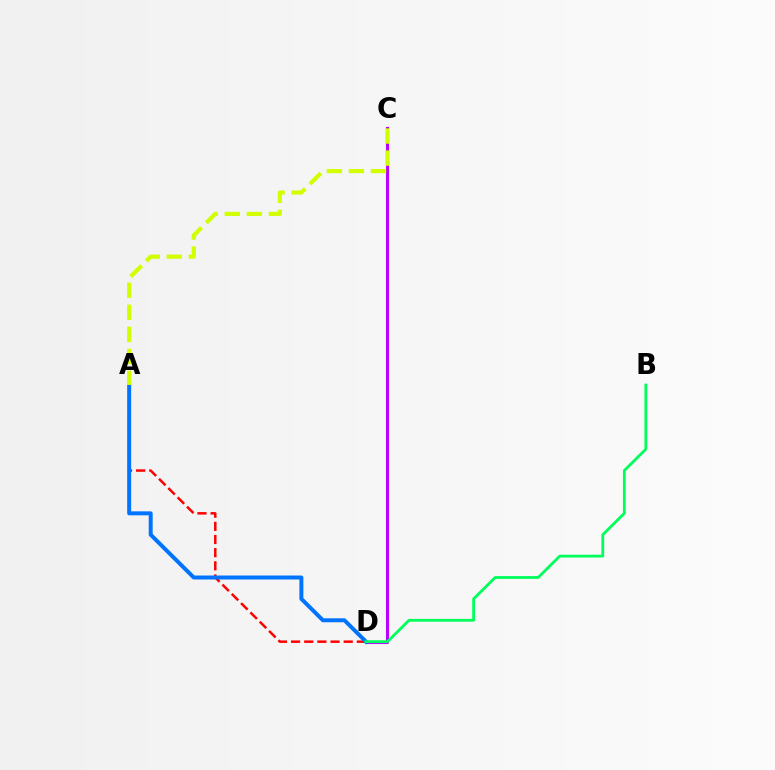{('A', 'D'): [{'color': '#ff0000', 'line_style': 'dashed', 'thickness': 1.79}, {'color': '#0074ff', 'line_style': 'solid', 'thickness': 2.86}], ('C', 'D'): [{'color': '#b900ff', 'line_style': 'solid', 'thickness': 2.21}], ('B', 'D'): [{'color': '#00ff5c', 'line_style': 'solid', 'thickness': 2.02}], ('A', 'C'): [{'color': '#d1ff00', 'line_style': 'dashed', 'thickness': 3.0}]}